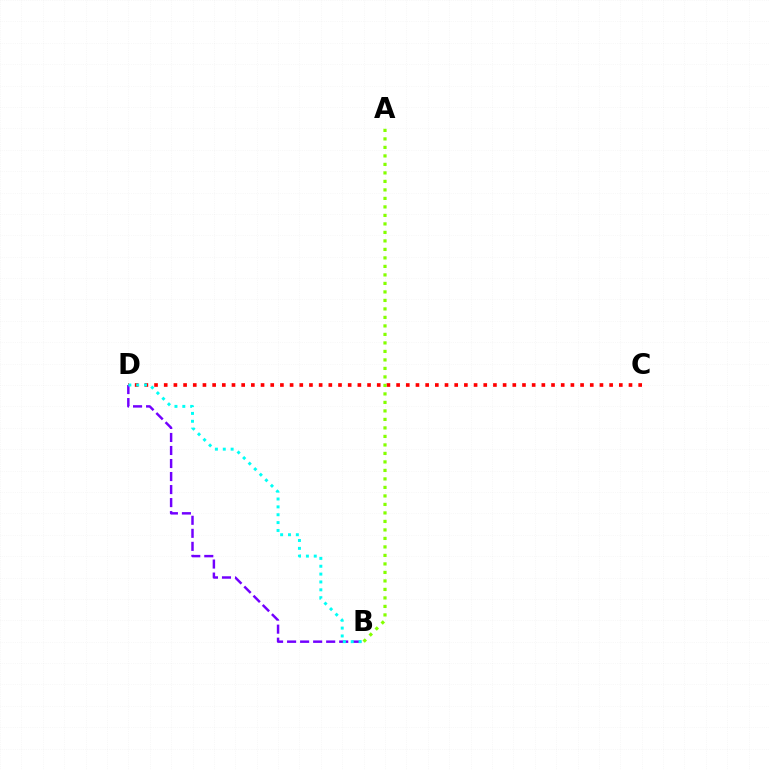{('C', 'D'): [{'color': '#ff0000', 'line_style': 'dotted', 'thickness': 2.63}], ('B', 'D'): [{'color': '#7200ff', 'line_style': 'dashed', 'thickness': 1.77}, {'color': '#00fff6', 'line_style': 'dotted', 'thickness': 2.13}], ('A', 'B'): [{'color': '#84ff00', 'line_style': 'dotted', 'thickness': 2.31}]}